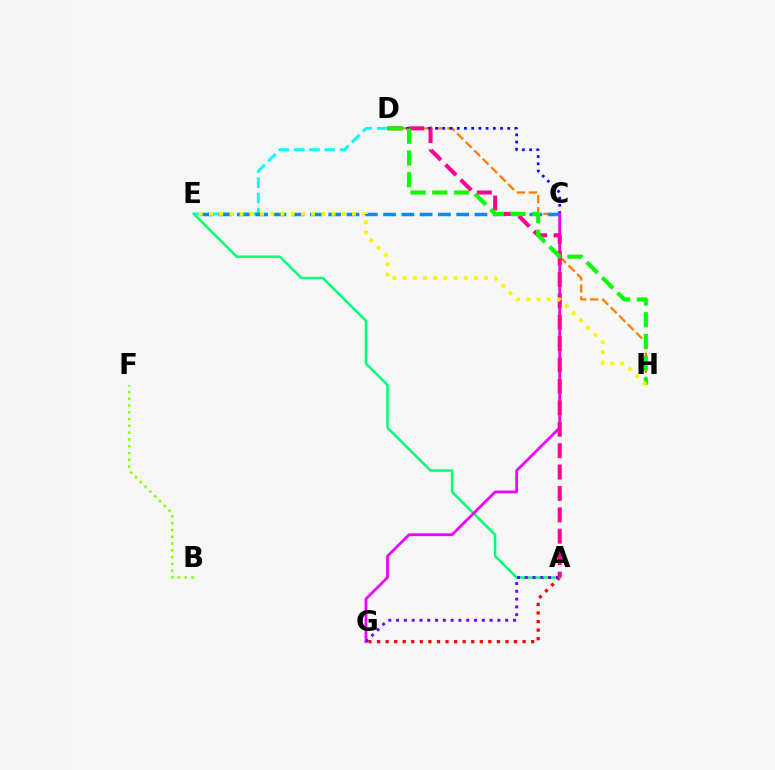{('D', 'H'): [{'color': '#ff7c00', 'line_style': 'dashed', 'thickness': 1.63}, {'color': '#08ff00', 'line_style': 'dashed', 'thickness': 2.96}], ('A', 'G'): [{'color': '#ff0000', 'line_style': 'dotted', 'thickness': 2.33}, {'color': '#7200ff', 'line_style': 'dotted', 'thickness': 2.12}], ('A', 'E'): [{'color': '#00ff74', 'line_style': 'solid', 'thickness': 1.77}], ('D', 'E'): [{'color': '#00fff6', 'line_style': 'dashed', 'thickness': 2.08}], ('C', 'E'): [{'color': '#008cff', 'line_style': 'dashed', 'thickness': 2.48}], ('C', 'D'): [{'color': '#0010ff', 'line_style': 'dotted', 'thickness': 1.96}], ('C', 'G'): [{'color': '#ee00ff', 'line_style': 'solid', 'thickness': 2.01}], ('B', 'F'): [{'color': '#84ff00', 'line_style': 'dotted', 'thickness': 1.84}], ('A', 'D'): [{'color': '#ff0094', 'line_style': 'dashed', 'thickness': 2.91}], ('E', 'H'): [{'color': '#fcf500', 'line_style': 'dotted', 'thickness': 2.77}]}